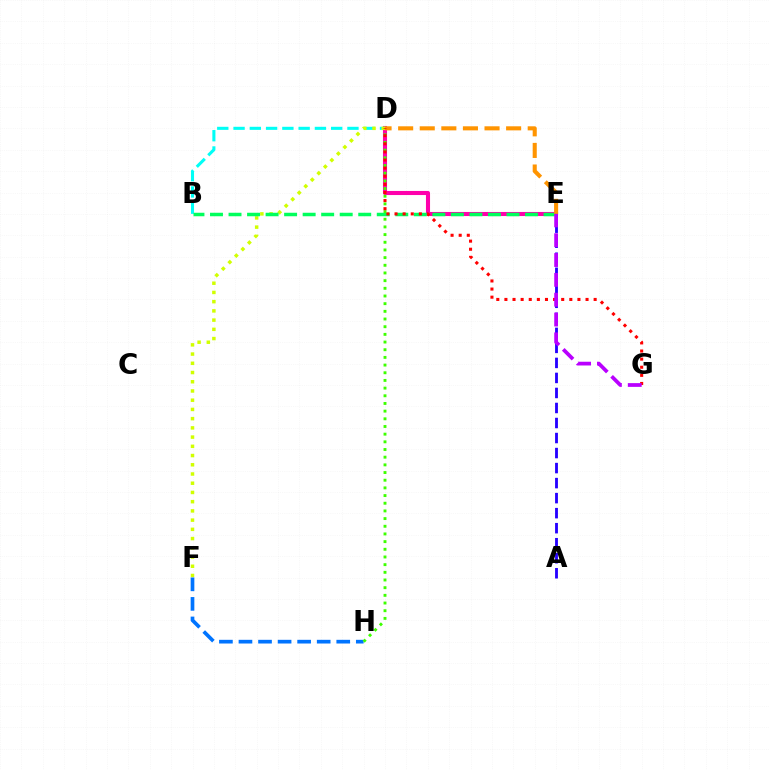{('D', 'E'): [{'color': '#ff00ac', 'line_style': 'solid', 'thickness': 2.93}, {'color': '#ff9400', 'line_style': 'dashed', 'thickness': 2.93}], ('B', 'D'): [{'color': '#00fff6', 'line_style': 'dashed', 'thickness': 2.21}], ('D', 'F'): [{'color': '#d1ff00', 'line_style': 'dotted', 'thickness': 2.51}], ('B', 'E'): [{'color': '#00ff5c', 'line_style': 'dashed', 'thickness': 2.52}], ('F', 'H'): [{'color': '#0074ff', 'line_style': 'dashed', 'thickness': 2.66}], ('D', 'H'): [{'color': '#3dff00', 'line_style': 'dotted', 'thickness': 2.09}], ('A', 'E'): [{'color': '#2500ff', 'line_style': 'dashed', 'thickness': 2.04}], ('D', 'G'): [{'color': '#ff0000', 'line_style': 'dotted', 'thickness': 2.2}], ('E', 'G'): [{'color': '#b900ff', 'line_style': 'dashed', 'thickness': 2.69}]}